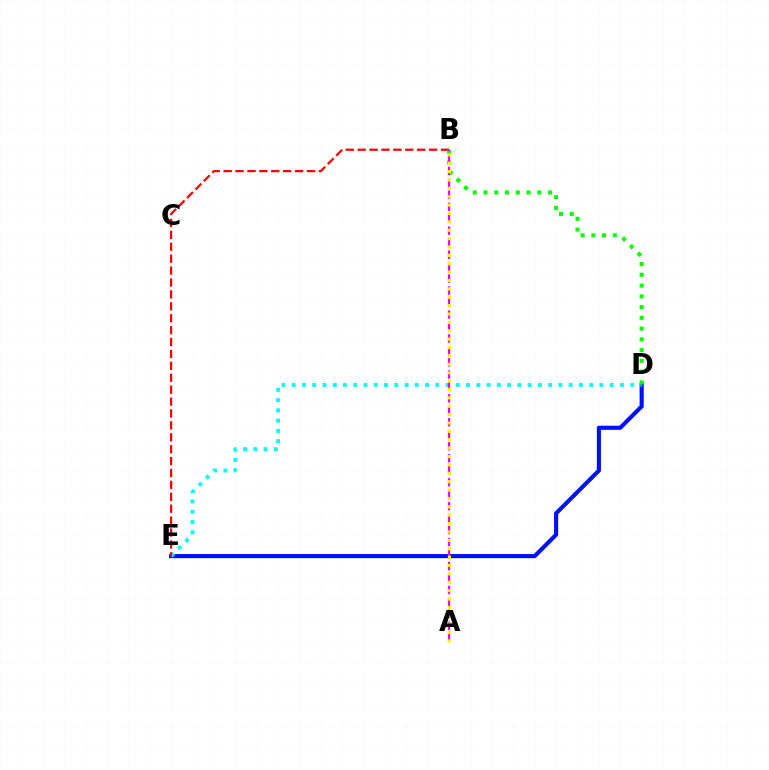{('D', 'E'): [{'color': '#0010ff', 'line_style': 'solid', 'thickness': 2.98}, {'color': '#00fff6', 'line_style': 'dotted', 'thickness': 2.79}], ('B', 'E'): [{'color': '#ff0000', 'line_style': 'dashed', 'thickness': 1.62}], ('B', 'D'): [{'color': '#08ff00', 'line_style': 'dotted', 'thickness': 2.92}], ('A', 'B'): [{'color': '#ee00ff', 'line_style': 'dashed', 'thickness': 1.63}, {'color': '#fcf500', 'line_style': 'dotted', 'thickness': 2.28}]}